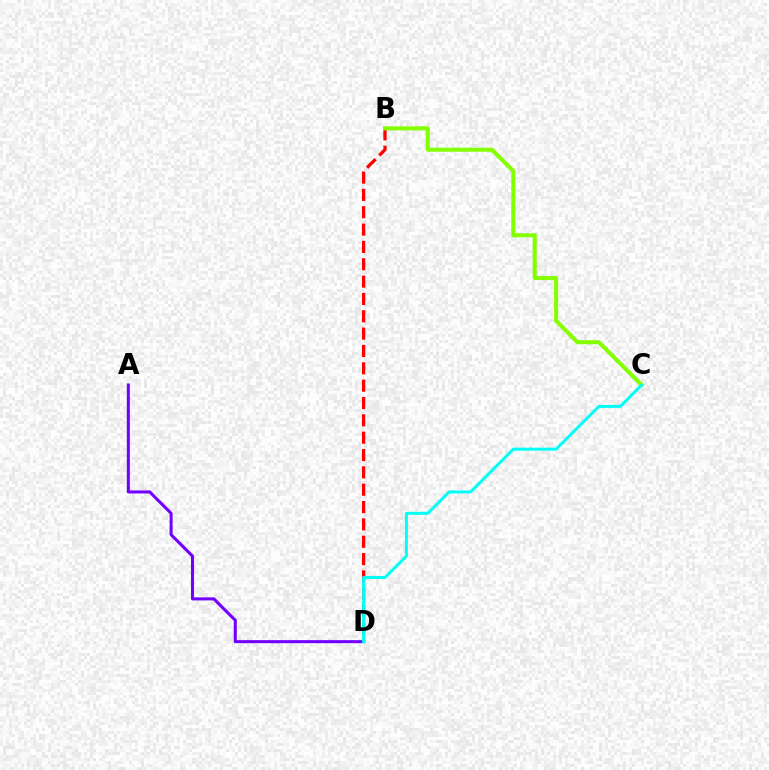{('B', 'D'): [{'color': '#ff0000', 'line_style': 'dashed', 'thickness': 2.36}], ('A', 'D'): [{'color': '#7200ff', 'line_style': 'solid', 'thickness': 2.19}], ('B', 'C'): [{'color': '#84ff00', 'line_style': 'solid', 'thickness': 2.92}], ('C', 'D'): [{'color': '#00fff6', 'line_style': 'solid', 'thickness': 2.14}]}